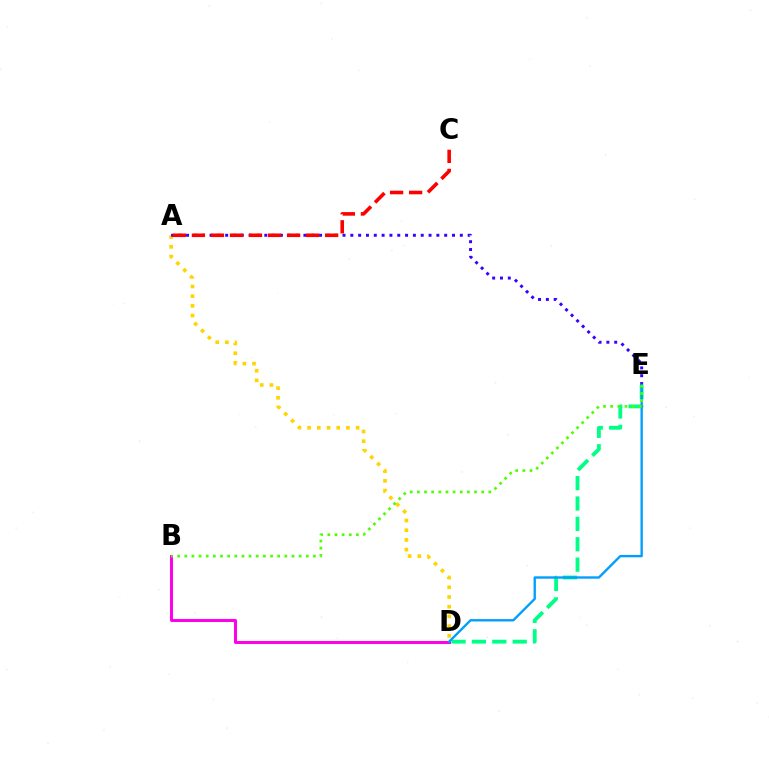{('B', 'D'): [{'color': '#ff00ed', 'line_style': 'solid', 'thickness': 2.16}], ('D', 'E'): [{'color': '#00ff86', 'line_style': 'dashed', 'thickness': 2.77}, {'color': '#009eff', 'line_style': 'solid', 'thickness': 1.7}], ('A', 'D'): [{'color': '#ffd500', 'line_style': 'dotted', 'thickness': 2.64}], ('A', 'E'): [{'color': '#3700ff', 'line_style': 'dotted', 'thickness': 2.13}], ('B', 'E'): [{'color': '#4fff00', 'line_style': 'dotted', 'thickness': 1.94}], ('A', 'C'): [{'color': '#ff0000', 'line_style': 'dashed', 'thickness': 2.59}]}